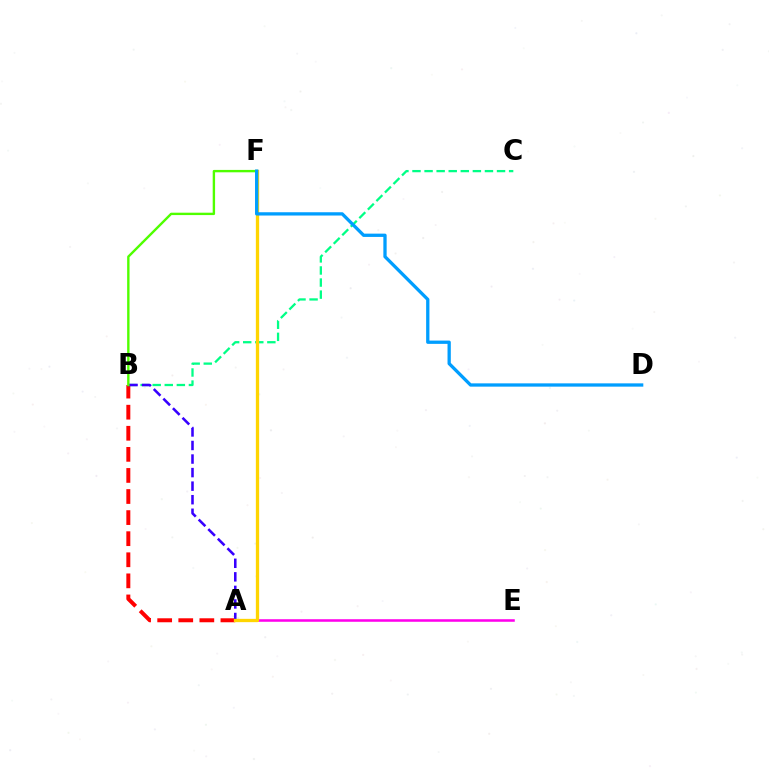{('A', 'E'): [{'color': '#ff00ed', 'line_style': 'solid', 'thickness': 1.84}], ('B', 'C'): [{'color': '#00ff86', 'line_style': 'dashed', 'thickness': 1.64}], ('A', 'B'): [{'color': '#ff0000', 'line_style': 'dashed', 'thickness': 2.86}, {'color': '#3700ff', 'line_style': 'dashed', 'thickness': 1.84}], ('A', 'F'): [{'color': '#ffd500', 'line_style': 'solid', 'thickness': 2.37}], ('B', 'F'): [{'color': '#4fff00', 'line_style': 'solid', 'thickness': 1.72}], ('D', 'F'): [{'color': '#009eff', 'line_style': 'solid', 'thickness': 2.37}]}